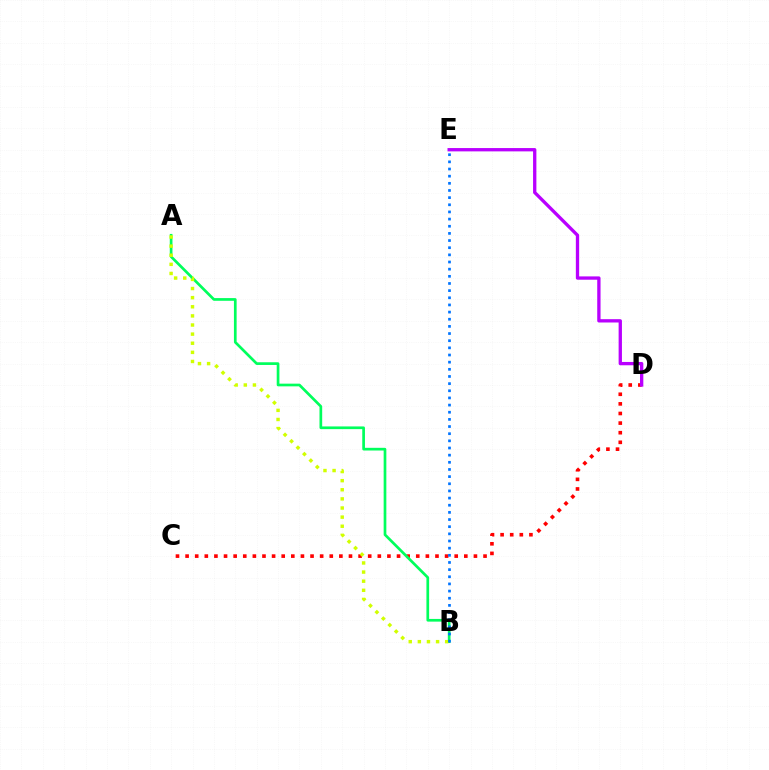{('C', 'D'): [{'color': '#ff0000', 'line_style': 'dotted', 'thickness': 2.61}], ('A', 'B'): [{'color': '#00ff5c', 'line_style': 'solid', 'thickness': 1.94}, {'color': '#d1ff00', 'line_style': 'dotted', 'thickness': 2.48}], ('D', 'E'): [{'color': '#b900ff', 'line_style': 'solid', 'thickness': 2.39}], ('B', 'E'): [{'color': '#0074ff', 'line_style': 'dotted', 'thickness': 1.94}]}